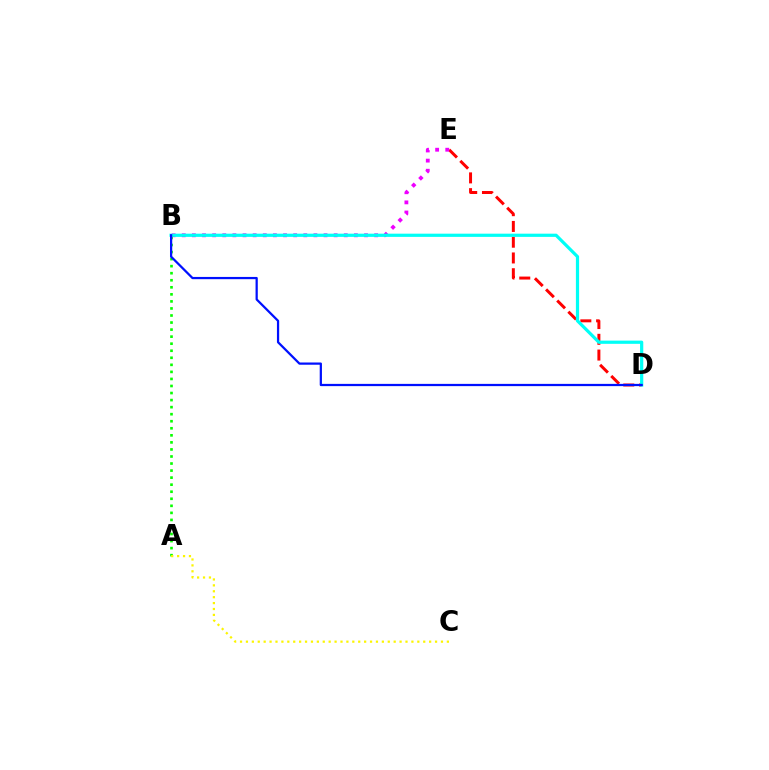{('A', 'B'): [{'color': '#08ff00', 'line_style': 'dotted', 'thickness': 1.92}], ('D', 'E'): [{'color': '#ff0000', 'line_style': 'dashed', 'thickness': 2.14}], ('B', 'E'): [{'color': '#ee00ff', 'line_style': 'dotted', 'thickness': 2.75}], ('B', 'D'): [{'color': '#00fff6', 'line_style': 'solid', 'thickness': 2.31}, {'color': '#0010ff', 'line_style': 'solid', 'thickness': 1.61}], ('A', 'C'): [{'color': '#fcf500', 'line_style': 'dotted', 'thickness': 1.61}]}